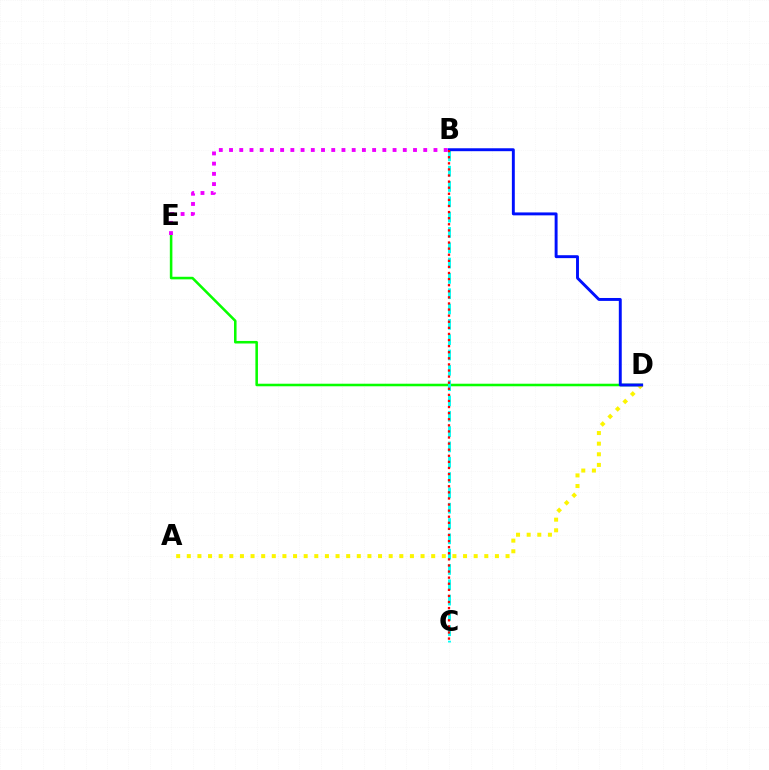{('D', 'E'): [{'color': '#08ff00', 'line_style': 'solid', 'thickness': 1.84}], ('A', 'D'): [{'color': '#fcf500', 'line_style': 'dotted', 'thickness': 2.89}], ('B', 'C'): [{'color': '#00fff6', 'line_style': 'dashed', 'thickness': 2.08}, {'color': '#ff0000', 'line_style': 'dotted', 'thickness': 1.66}], ('B', 'D'): [{'color': '#0010ff', 'line_style': 'solid', 'thickness': 2.1}], ('B', 'E'): [{'color': '#ee00ff', 'line_style': 'dotted', 'thickness': 2.78}]}